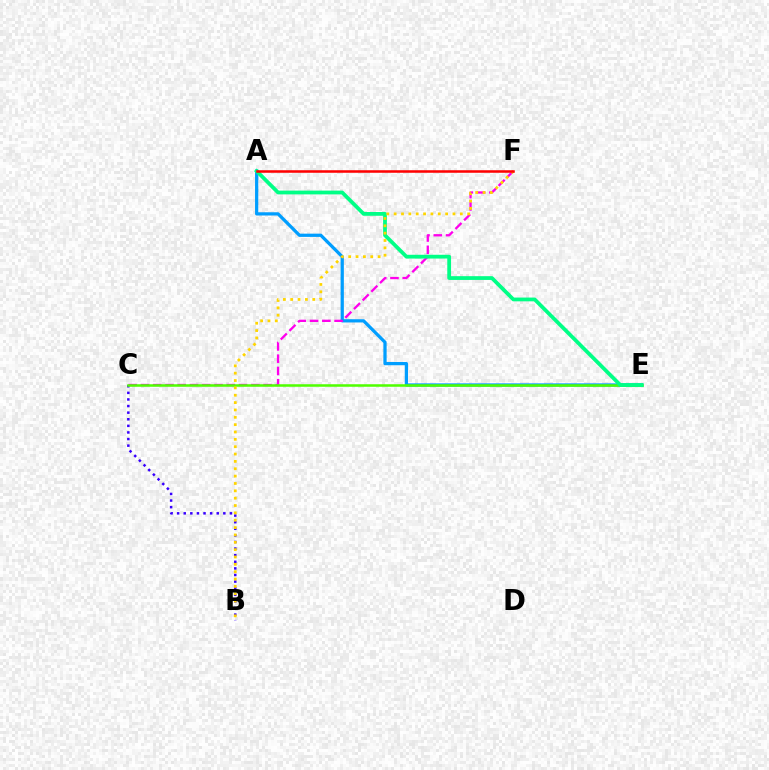{('B', 'C'): [{'color': '#3700ff', 'line_style': 'dotted', 'thickness': 1.79}], ('A', 'E'): [{'color': '#009eff', 'line_style': 'solid', 'thickness': 2.34}, {'color': '#00ff86', 'line_style': 'solid', 'thickness': 2.72}], ('C', 'F'): [{'color': '#ff00ed', 'line_style': 'dashed', 'thickness': 1.67}], ('C', 'E'): [{'color': '#4fff00', 'line_style': 'solid', 'thickness': 1.82}], ('B', 'F'): [{'color': '#ffd500', 'line_style': 'dotted', 'thickness': 2.0}], ('A', 'F'): [{'color': '#ff0000', 'line_style': 'solid', 'thickness': 1.82}]}